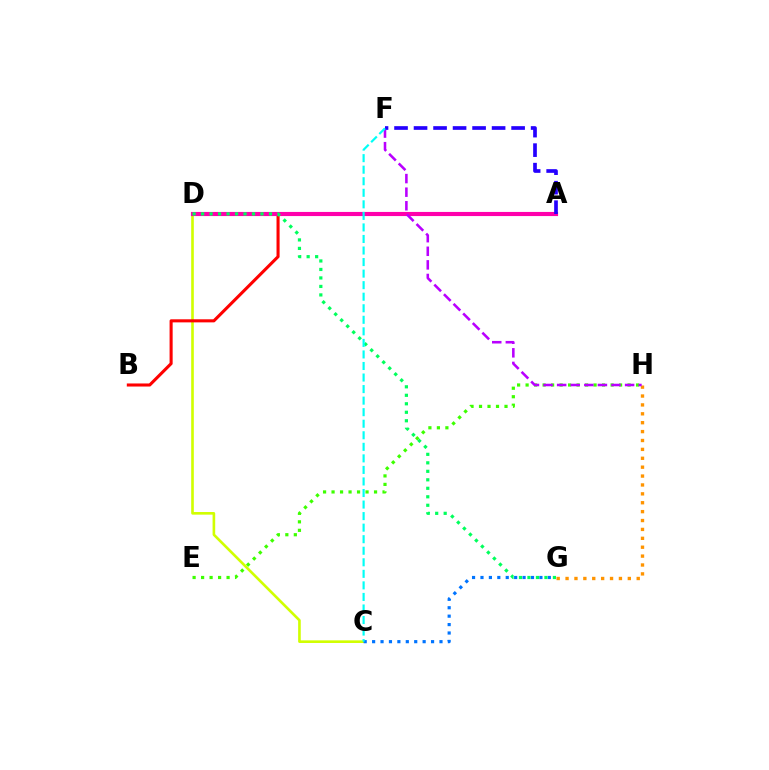{('G', 'H'): [{'color': '#ff9400', 'line_style': 'dotted', 'thickness': 2.42}], ('C', 'D'): [{'color': '#d1ff00', 'line_style': 'solid', 'thickness': 1.89}], ('A', 'B'): [{'color': '#ff0000', 'line_style': 'solid', 'thickness': 2.21}], ('E', 'H'): [{'color': '#3dff00', 'line_style': 'dotted', 'thickness': 2.31}], ('A', 'D'): [{'color': '#ff00ac', 'line_style': 'solid', 'thickness': 2.97}], ('F', 'H'): [{'color': '#b900ff', 'line_style': 'dashed', 'thickness': 1.85}], ('A', 'F'): [{'color': '#2500ff', 'line_style': 'dashed', 'thickness': 2.65}], ('C', 'G'): [{'color': '#0074ff', 'line_style': 'dotted', 'thickness': 2.29}], ('D', 'G'): [{'color': '#00ff5c', 'line_style': 'dotted', 'thickness': 2.31}], ('C', 'F'): [{'color': '#00fff6', 'line_style': 'dashed', 'thickness': 1.57}]}